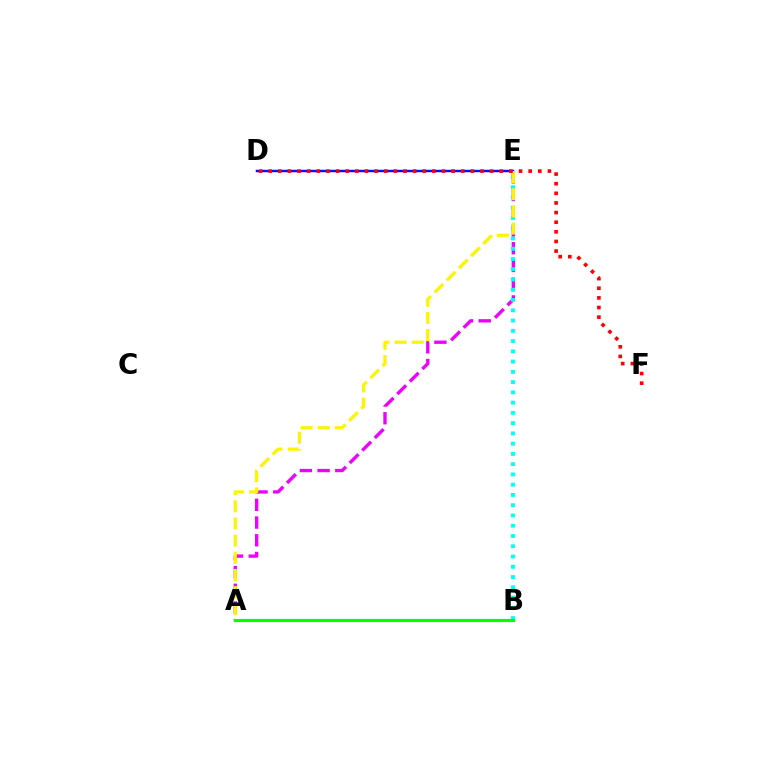{('D', 'E'): [{'color': '#0010ff', 'line_style': 'solid', 'thickness': 1.76}], ('A', 'E'): [{'color': '#ee00ff', 'line_style': 'dashed', 'thickness': 2.41}, {'color': '#fcf500', 'line_style': 'dashed', 'thickness': 2.33}], ('B', 'E'): [{'color': '#00fff6', 'line_style': 'dotted', 'thickness': 2.79}], ('D', 'F'): [{'color': '#ff0000', 'line_style': 'dotted', 'thickness': 2.62}], ('A', 'B'): [{'color': '#08ff00', 'line_style': 'solid', 'thickness': 2.28}]}